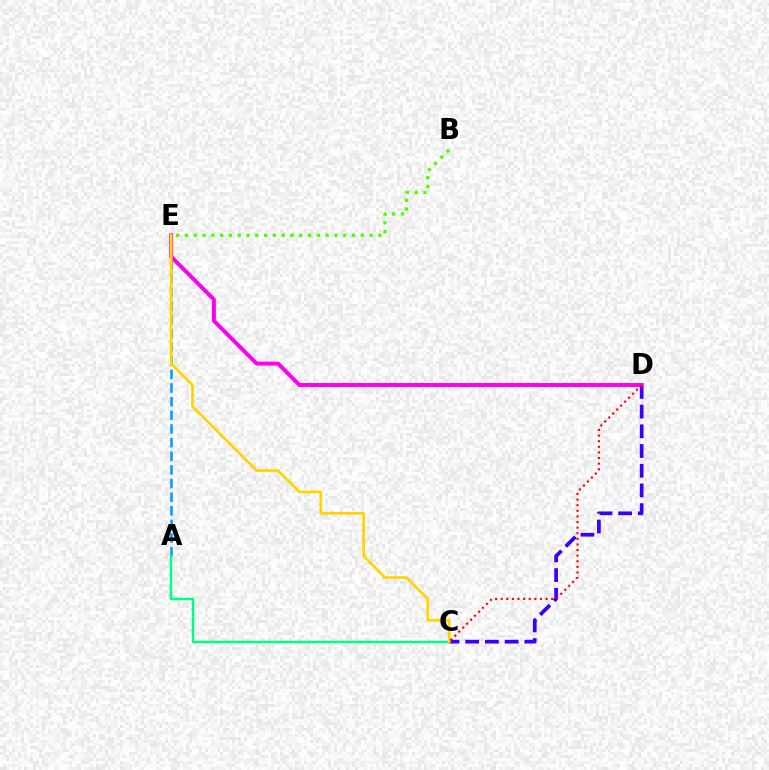{('A', 'E'): [{'color': '#009eff', 'line_style': 'dashed', 'thickness': 1.85}], ('A', 'C'): [{'color': '#00ff86', 'line_style': 'solid', 'thickness': 1.8}], ('C', 'D'): [{'color': '#3700ff', 'line_style': 'dashed', 'thickness': 2.68}, {'color': '#ff0000', 'line_style': 'dotted', 'thickness': 1.52}], ('B', 'E'): [{'color': '#4fff00', 'line_style': 'dotted', 'thickness': 2.39}], ('D', 'E'): [{'color': '#ff00ed', 'line_style': 'solid', 'thickness': 2.85}], ('C', 'E'): [{'color': '#ffd500', 'line_style': 'solid', 'thickness': 1.94}]}